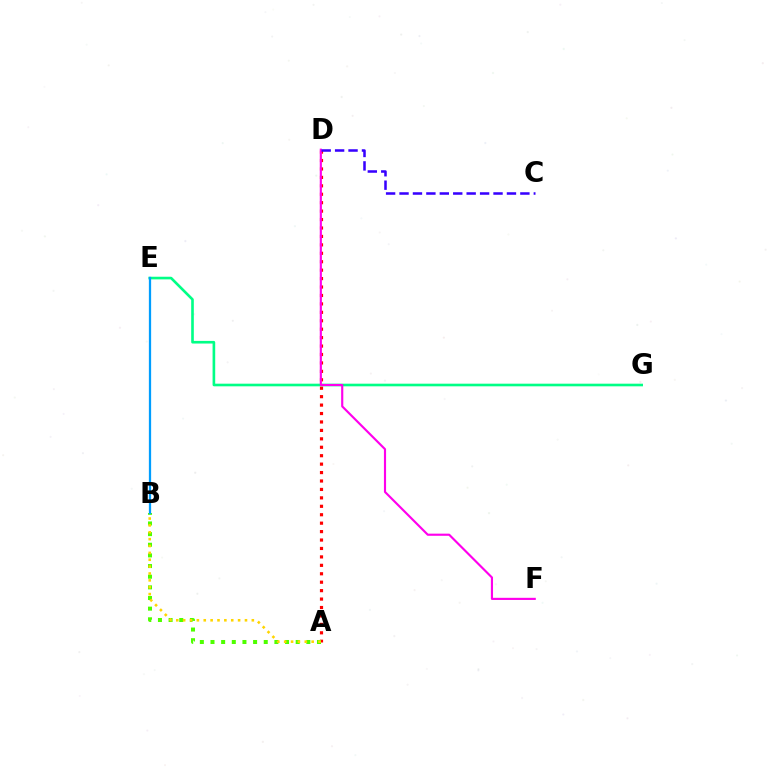{('E', 'G'): [{'color': '#00ff86', 'line_style': 'solid', 'thickness': 1.9}], ('A', 'D'): [{'color': '#ff0000', 'line_style': 'dotted', 'thickness': 2.29}], ('D', 'F'): [{'color': '#ff00ed', 'line_style': 'solid', 'thickness': 1.55}], ('A', 'B'): [{'color': '#4fff00', 'line_style': 'dotted', 'thickness': 2.89}, {'color': '#ffd500', 'line_style': 'dotted', 'thickness': 1.87}], ('B', 'E'): [{'color': '#009eff', 'line_style': 'solid', 'thickness': 1.63}], ('C', 'D'): [{'color': '#3700ff', 'line_style': 'dashed', 'thickness': 1.82}]}